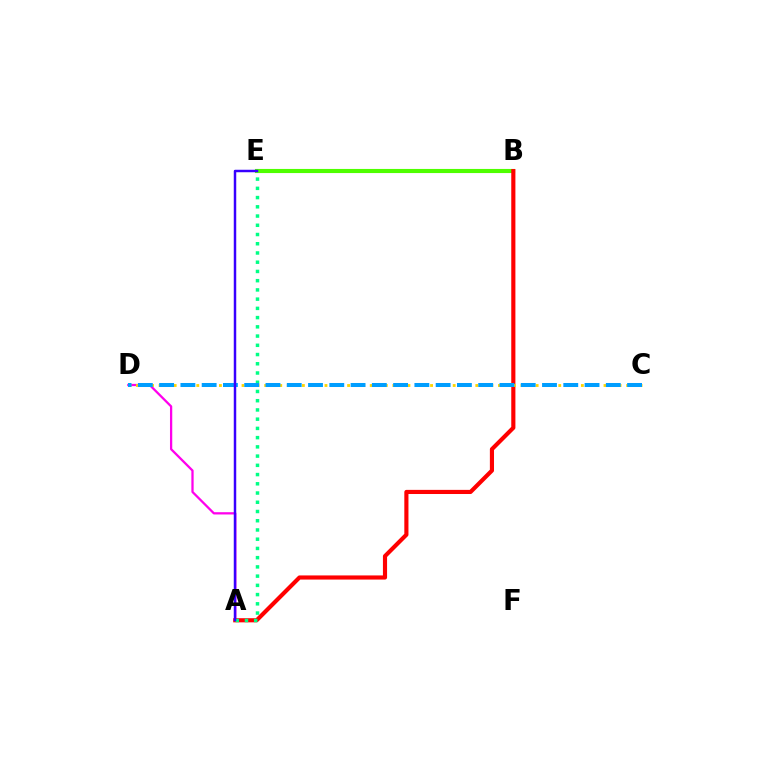{('B', 'E'): [{'color': '#4fff00', 'line_style': 'solid', 'thickness': 2.96}], ('A', 'D'): [{'color': '#ff00ed', 'line_style': 'solid', 'thickness': 1.63}], ('A', 'B'): [{'color': '#ff0000', 'line_style': 'solid', 'thickness': 2.98}], ('C', 'D'): [{'color': '#ffd500', 'line_style': 'dotted', 'thickness': 2.05}, {'color': '#009eff', 'line_style': 'dashed', 'thickness': 2.89}], ('A', 'E'): [{'color': '#00ff86', 'line_style': 'dotted', 'thickness': 2.51}, {'color': '#3700ff', 'line_style': 'solid', 'thickness': 1.78}]}